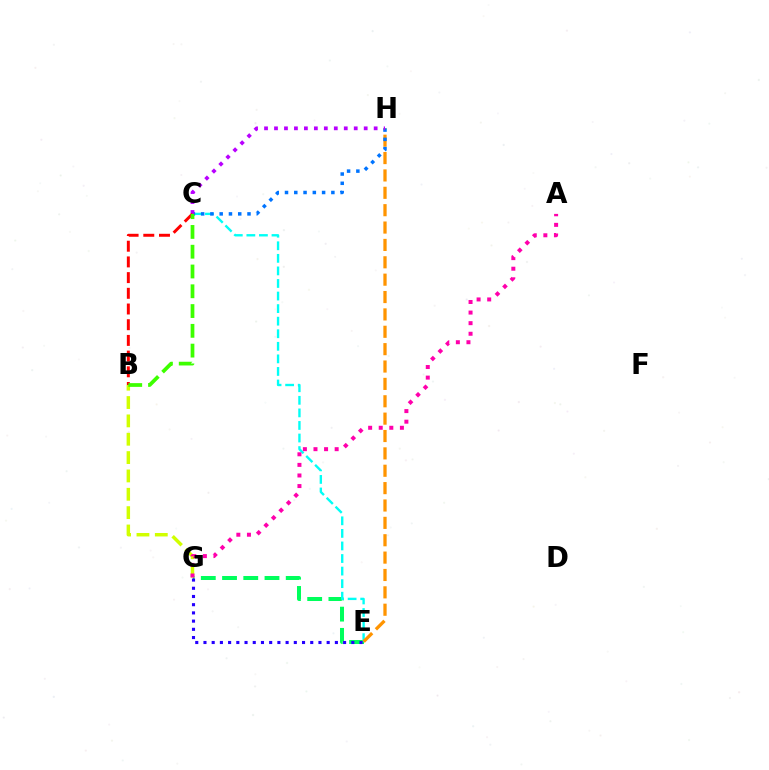{('E', 'G'): [{'color': '#00ff5c', 'line_style': 'dashed', 'thickness': 2.88}, {'color': '#2500ff', 'line_style': 'dotted', 'thickness': 2.23}], ('B', 'G'): [{'color': '#d1ff00', 'line_style': 'dashed', 'thickness': 2.49}], ('C', 'E'): [{'color': '#00fff6', 'line_style': 'dashed', 'thickness': 1.71}], ('E', 'H'): [{'color': '#ff9400', 'line_style': 'dashed', 'thickness': 2.36}], ('C', 'H'): [{'color': '#0074ff', 'line_style': 'dotted', 'thickness': 2.52}, {'color': '#b900ff', 'line_style': 'dotted', 'thickness': 2.71}], ('A', 'G'): [{'color': '#ff00ac', 'line_style': 'dotted', 'thickness': 2.88}], ('B', 'C'): [{'color': '#ff0000', 'line_style': 'dashed', 'thickness': 2.13}, {'color': '#3dff00', 'line_style': 'dashed', 'thickness': 2.69}]}